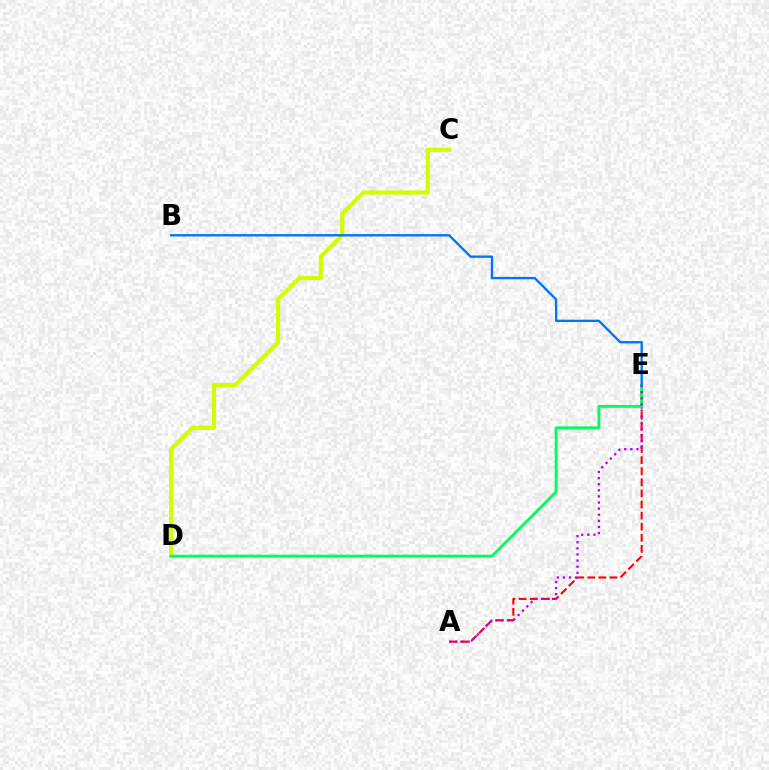{('C', 'D'): [{'color': '#d1ff00', 'line_style': 'solid', 'thickness': 3.0}], ('A', 'E'): [{'color': '#ff0000', 'line_style': 'dashed', 'thickness': 1.51}, {'color': '#b900ff', 'line_style': 'dotted', 'thickness': 1.66}], ('D', 'E'): [{'color': '#00ff5c', 'line_style': 'solid', 'thickness': 2.05}], ('B', 'E'): [{'color': '#0074ff', 'line_style': 'solid', 'thickness': 1.68}]}